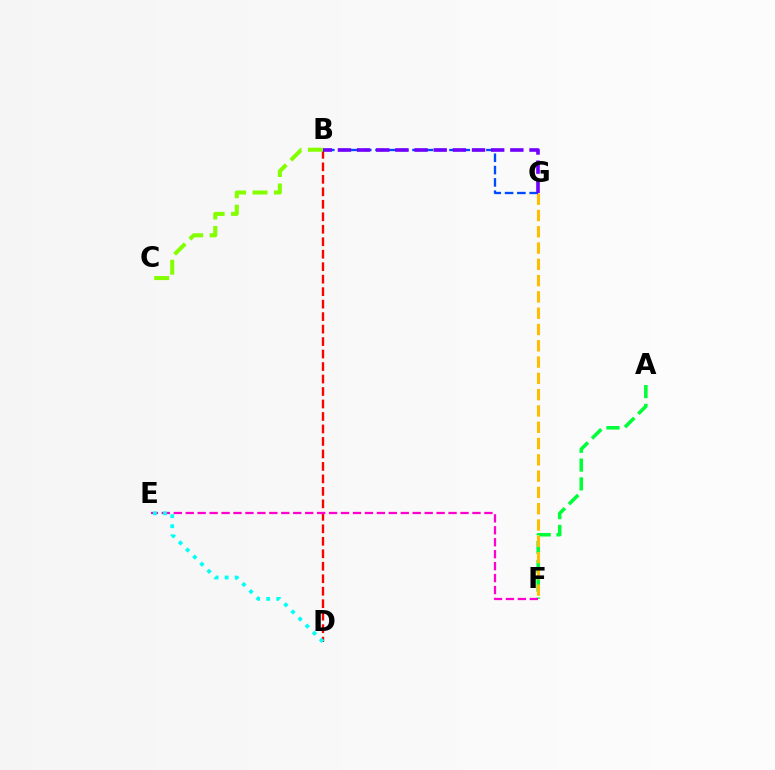{('A', 'F'): [{'color': '#00ff39', 'line_style': 'dashed', 'thickness': 2.56}], ('F', 'G'): [{'color': '#ffbd00', 'line_style': 'dashed', 'thickness': 2.21}], ('B', 'D'): [{'color': '#ff0000', 'line_style': 'dashed', 'thickness': 1.7}], ('B', 'G'): [{'color': '#004bff', 'line_style': 'dashed', 'thickness': 1.67}, {'color': '#7200ff', 'line_style': 'dashed', 'thickness': 2.6}], ('E', 'F'): [{'color': '#ff00cf', 'line_style': 'dashed', 'thickness': 1.62}], ('D', 'E'): [{'color': '#00fff6', 'line_style': 'dotted', 'thickness': 2.74}], ('B', 'C'): [{'color': '#84ff00', 'line_style': 'dashed', 'thickness': 2.91}]}